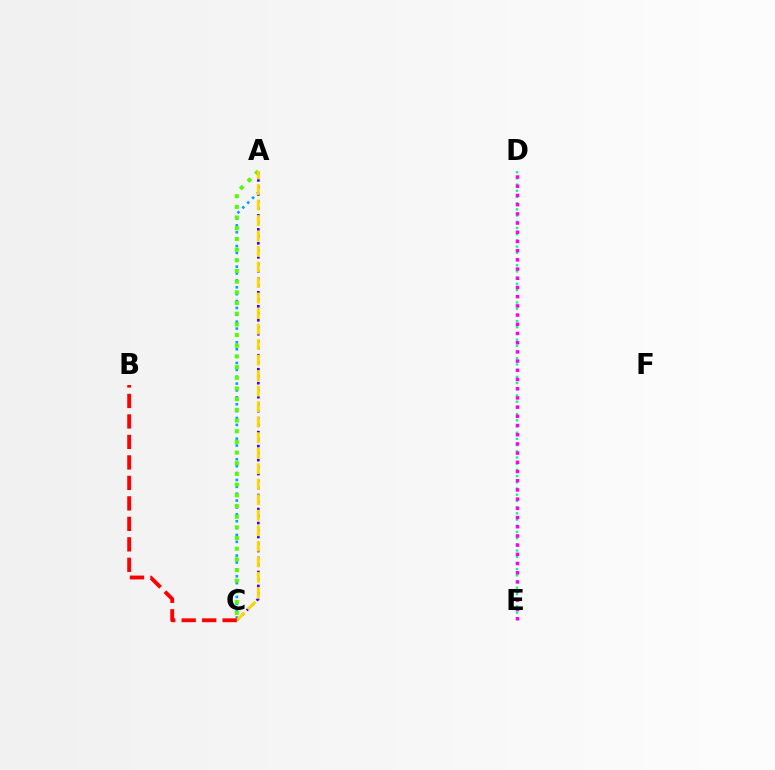{('A', 'C'): [{'color': '#009eff', 'line_style': 'dotted', 'thickness': 1.87}, {'color': '#3700ff', 'line_style': 'dotted', 'thickness': 1.9}, {'color': '#4fff00', 'line_style': 'dotted', 'thickness': 2.9}, {'color': '#ffd500', 'line_style': 'dashed', 'thickness': 2.11}], ('D', 'E'): [{'color': '#00ff86', 'line_style': 'dotted', 'thickness': 1.69}, {'color': '#ff00ed', 'line_style': 'dotted', 'thickness': 2.5}], ('B', 'C'): [{'color': '#ff0000', 'line_style': 'dashed', 'thickness': 2.78}]}